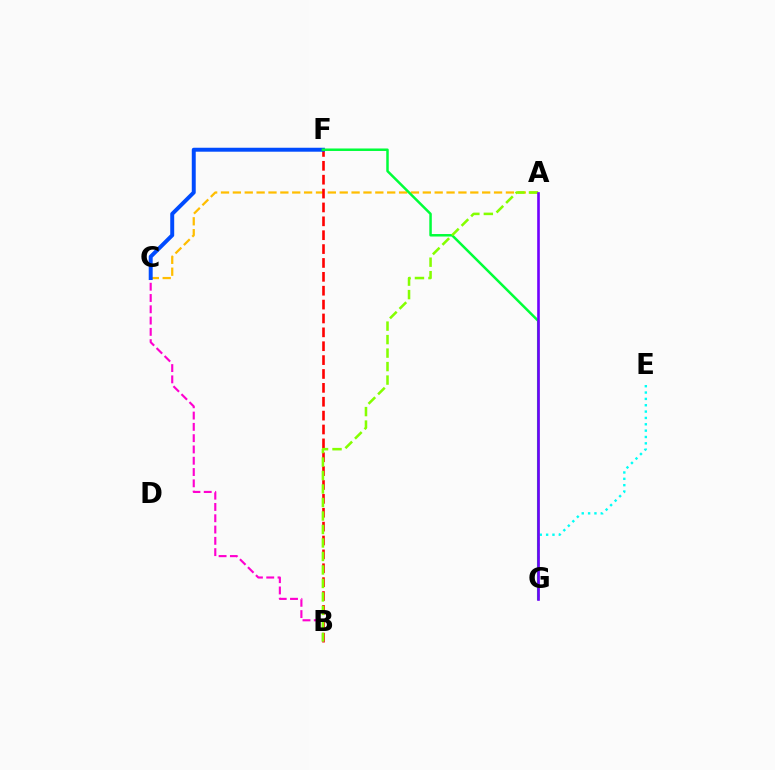{('A', 'C'): [{'color': '#ffbd00', 'line_style': 'dashed', 'thickness': 1.61}], ('B', 'F'): [{'color': '#ff0000', 'line_style': 'dashed', 'thickness': 1.89}], ('B', 'C'): [{'color': '#ff00cf', 'line_style': 'dashed', 'thickness': 1.53}], ('C', 'F'): [{'color': '#004bff', 'line_style': 'solid', 'thickness': 2.84}], ('E', 'G'): [{'color': '#00fff6', 'line_style': 'dotted', 'thickness': 1.73}], ('F', 'G'): [{'color': '#00ff39', 'line_style': 'solid', 'thickness': 1.79}], ('A', 'B'): [{'color': '#84ff00', 'line_style': 'dashed', 'thickness': 1.83}], ('A', 'G'): [{'color': '#7200ff', 'line_style': 'solid', 'thickness': 1.89}]}